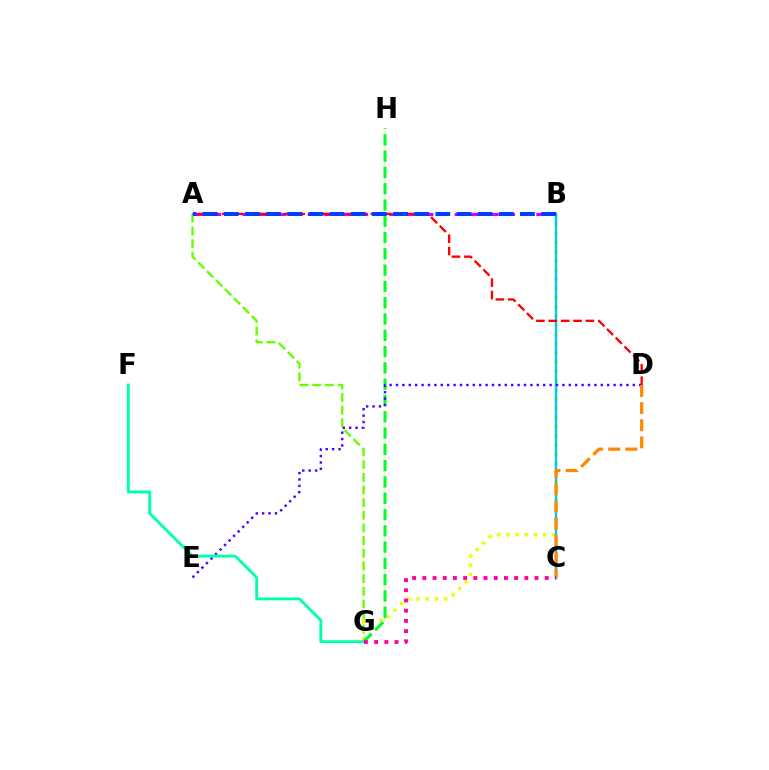{('A', 'B'): [{'color': '#d600ff', 'line_style': 'dashed', 'thickness': 2.22}, {'color': '#003fff', 'line_style': 'dashed', 'thickness': 2.87}], ('A', 'G'): [{'color': '#66ff00', 'line_style': 'dashed', 'thickness': 1.72}], ('B', 'G'): [{'color': '#eeff00', 'line_style': 'dotted', 'thickness': 2.5}], ('B', 'C'): [{'color': '#00c7ff', 'line_style': 'solid', 'thickness': 1.73}], ('G', 'H'): [{'color': '#00ff27', 'line_style': 'dashed', 'thickness': 2.21}], ('D', 'E'): [{'color': '#4f00ff', 'line_style': 'dotted', 'thickness': 1.74}], ('C', 'D'): [{'color': '#ff8800', 'line_style': 'dashed', 'thickness': 2.33}], ('F', 'G'): [{'color': '#00ffaf', 'line_style': 'solid', 'thickness': 2.06}], ('C', 'G'): [{'color': '#ff00a0', 'line_style': 'dotted', 'thickness': 2.77}], ('A', 'D'): [{'color': '#ff0000', 'line_style': 'dashed', 'thickness': 1.68}]}